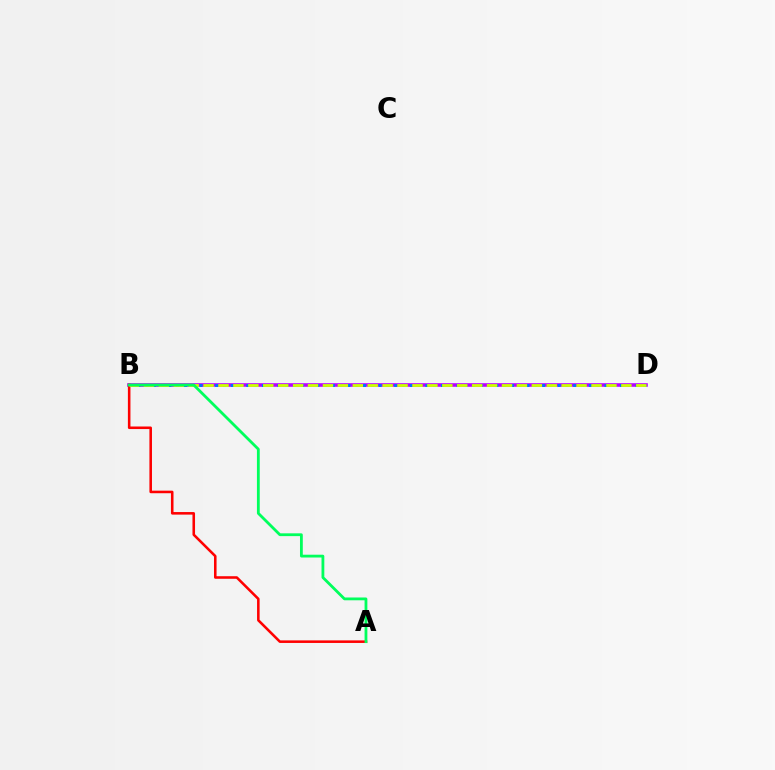{('B', 'D'): [{'color': '#b900ff', 'line_style': 'solid', 'thickness': 2.59}, {'color': '#0074ff', 'line_style': 'dotted', 'thickness': 2.12}, {'color': '#d1ff00', 'line_style': 'dashed', 'thickness': 2.03}], ('A', 'B'): [{'color': '#ff0000', 'line_style': 'solid', 'thickness': 1.85}, {'color': '#00ff5c', 'line_style': 'solid', 'thickness': 2.01}]}